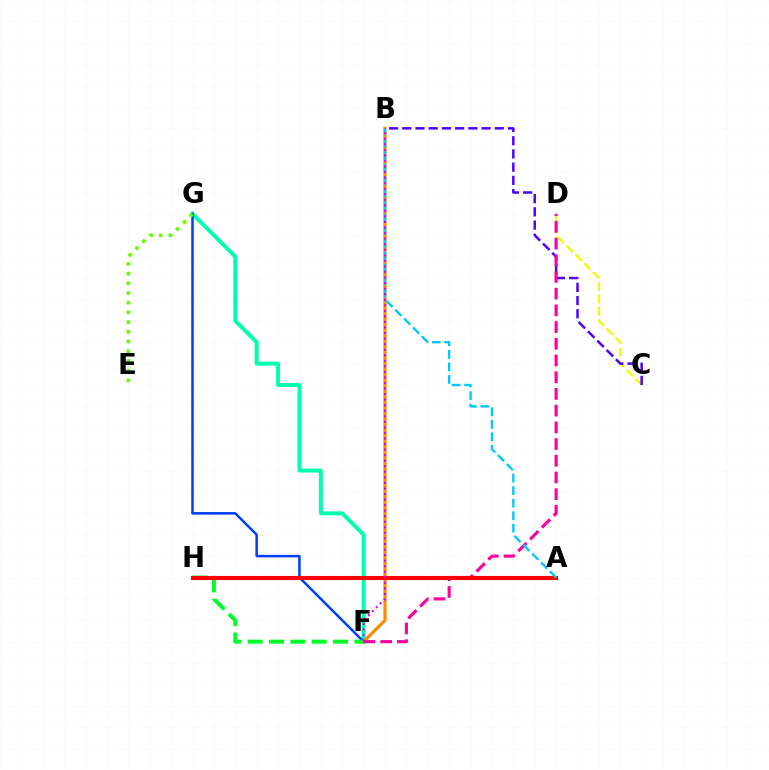{('F', 'G'): [{'color': '#00ffaf', 'line_style': 'solid', 'thickness': 2.86}, {'color': '#003fff', 'line_style': 'solid', 'thickness': 1.82}], ('B', 'F'): [{'color': '#ff8800', 'line_style': 'solid', 'thickness': 2.3}, {'color': '#d600ff', 'line_style': 'dotted', 'thickness': 1.51}], ('F', 'H'): [{'color': '#00ff27', 'line_style': 'dashed', 'thickness': 2.9}], ('C', 'D'): [{'color': '#eeff00', 'line_style': 'dashed', 'thickness': 1.69}], ('B', 'C'): [{'color': '#4f00ff', 'line_style': 'dashed', 'thickness': 1.8}], ('E', 'G'): [{'color': '#66ff00', 'line_style': 'dotted', 'thickness': 2.64}], ('D', 'F'): [{'color': '#ff00a0', 'line_style': 'dashed', 'thickness': 2.27}], ('A', 'H'): [{'color': '#ff0000', 'line_style': 'solid', 'thickness': 2.94}], ('A', 'B'): [{'color': '#00c7ff', 'line_style': 'dashed', 'thickness': 1.7}]}